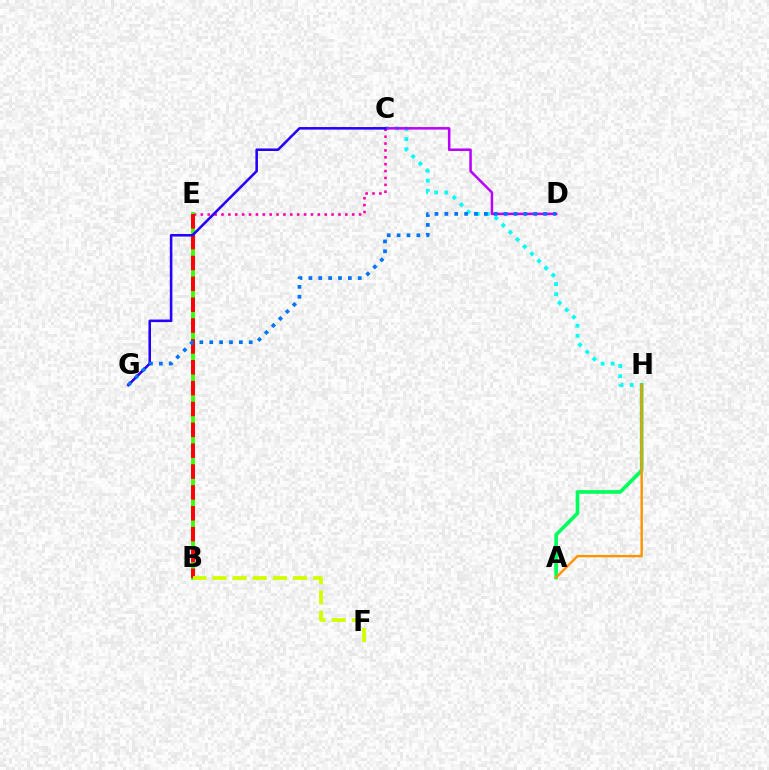{('C', 'H'): [{'color': '#00fff6', 'line_style': 'dotted', 'thickness': 2.74}], ('A', 'H'): [{'color': '#00ff5c', 'line_style': 'solid', 'thickness': 2.64}, {'color': '#ff9400', 'line_style': 'solid', 'thickness': 1.75}], ('C', 'E'): [{'color': '#ff00ac', 'line_style': 'dotted', 'thickness': 1.87}], ('B', 'E'): [{'color': '#3dff00', 'line_style': 'solid', 'thickness': 2.77}, {'color': '#ff0000', 'line_style': 'dashed', 'thickness': 2.83}], ('C', 'D'): [{'color': '#b900ff', 'line_style': 'solid', 'thickness': 1.81}], ('C', 'G'): [{'color': '#2500ff', 'line_style': 'solid', 'thickness': 1.85}], ('D', 'G'): [{'color': '#0074ff', 'line_style': 'dotted', 'thickness': 2.68}], ('B', 'F'): [{'color': '#d1ff00', 'line_style': 'dashed', 'thickness': 2.74}]}